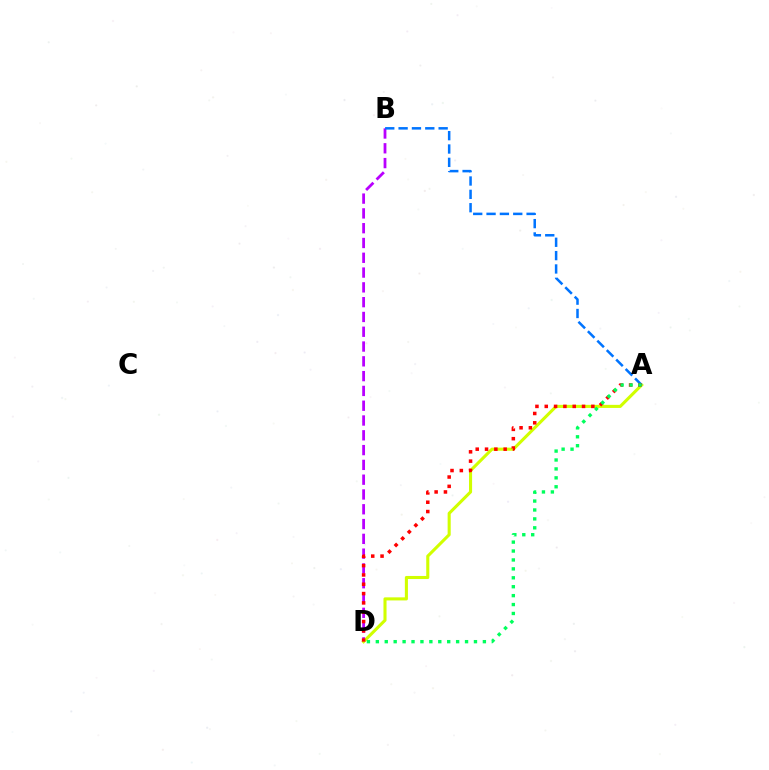{('B', 'D'): [{'color': '#b900ff', 'line_style': 'dashed', 'thickness': 2.01}], ('A', 'D'): [{'color': '#d1ff00', 'line_style': 'solid', 'thickness': 2.22}, {'color': '#ff0000', 'line_style': 'dotted', 'thickness': 2.53}, {'color': '#00ff5c', 'line_style': 'dotted', 'thickness': 2.42}], ('A', 'B'): [{'color': '#0074ff', 'line_style': 'dashed', 'thickness': 1.81}]}